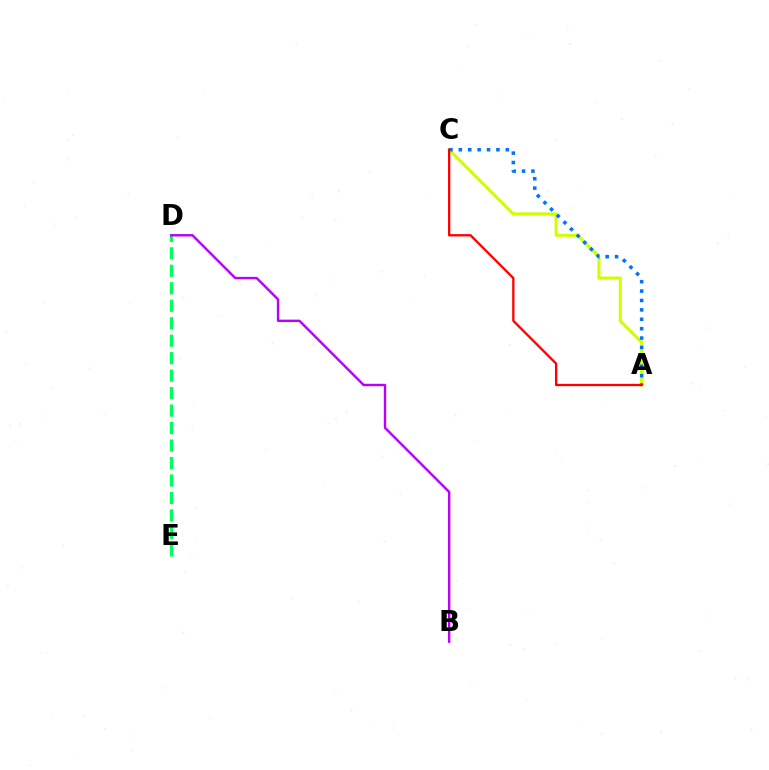{('D', 'E'): [{'color': '#00ff5c', 'line_style': 'dashed', 'thickness': 2.37}], ('A', 'C'): [{'color': '#d1ff00', 'line_style': 'solid', 'thickness': 2.21}, {'color': '#0074ff', 'line_style': 'dotted', 'thickness': 2.55}, {'color': '#ff0000', 'line_style': 'solid', 'thickness': 1.66}], ('B', 'D'): [{'color': '#b900ff', 'line_style': 'solid', 'thickness': 1.73}]}